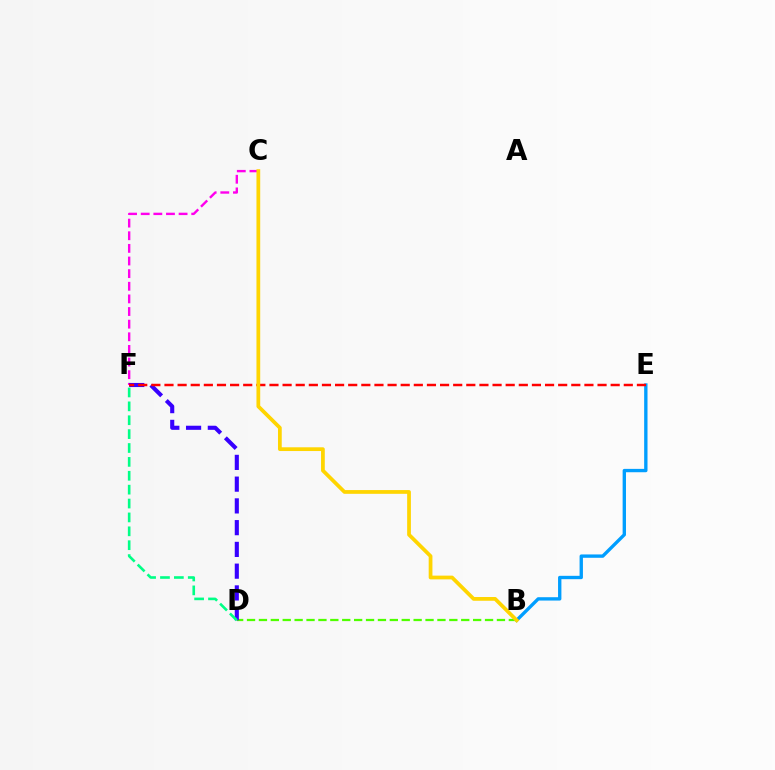{('B', 'D'): [{'color': '#4fff00', 'line_style': 'dashed', 'thickness': 1.62}], ('C', 'F'): [{'color': '#ff00ed', 'line_style': 'dashed', 'thickness': 1.72}], ('B', 'E'): [{'color': '#009eff', 'line_style': 'solid', 'thickness': 2.41}], ('D', 'F'): [{'color': '#3700ff', 'line_style': 'dashed', 'thickness': 2.96}, {'color': '#00ff86', 'line_style': 'dashed', 'thickness': 1.89}], ('E', 'F'): [{'color': '#ff0000', 'line_style': 'dashed', 'thickness': 1.78}], ('B', 'C'): [{'color': '#ffd500', 'line_style': 'solid', 'thickness': 2.7}]}